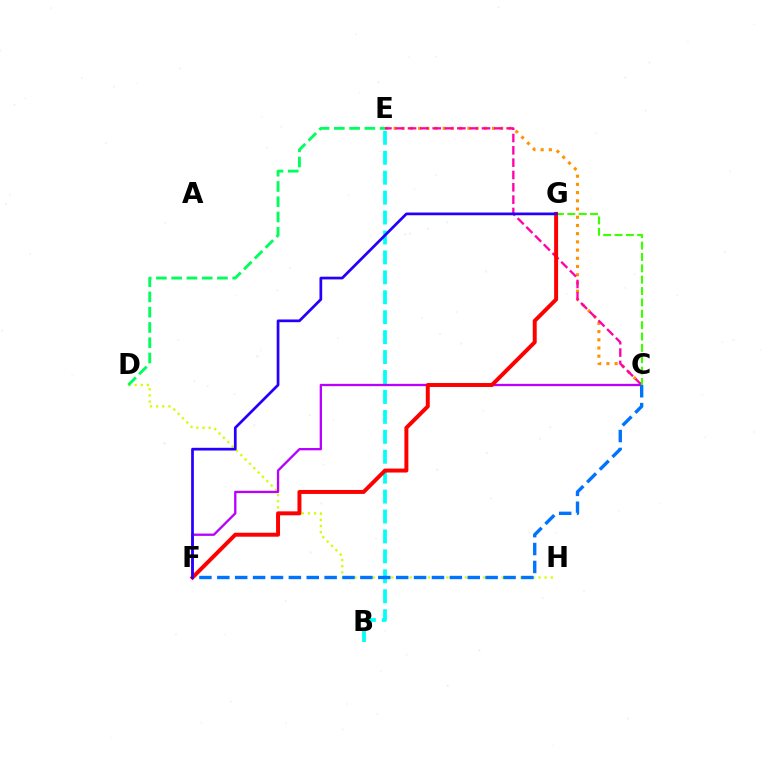{('D', 'H'): [{'color': '#d1ff00', 'line_style': 'dotted', 'thickness': 1.67}], ('D', 'E'): [{'color': '#00ff5c', 'line_style': 'dashed', 'thickness': 2.07}], ('B', 'E'): [{'color': '#00fff6', 'line_style': 'dashed', 'thickness': 2.71}], ('C', 'E'): [{'color': '#ff9400', 'line_style': 'dotted', 'thickness': 2.23}, {'color': '#ff00ac', 'line_style': 'dashed', 'thickness': 1.67}], ('C', 'F'): [{'color': '#b900ff', 'line_style': 'solid', 'thickness': 1.66}, {'color': '#0074ff', 'line_style': 'dashed', 'thickness': 2.43}], ('C', 'G'): [{'color': '#3dff00', 'line_style': 'dashed', 'thickness': 1.54}], ('F', 'G'): [{'color': '#ff0000', 'line_style': 'solid', 'thickness': 2.85}, {'color': '#2500ff', 'line_style': 'solid', 'thickness': 1.96}]}